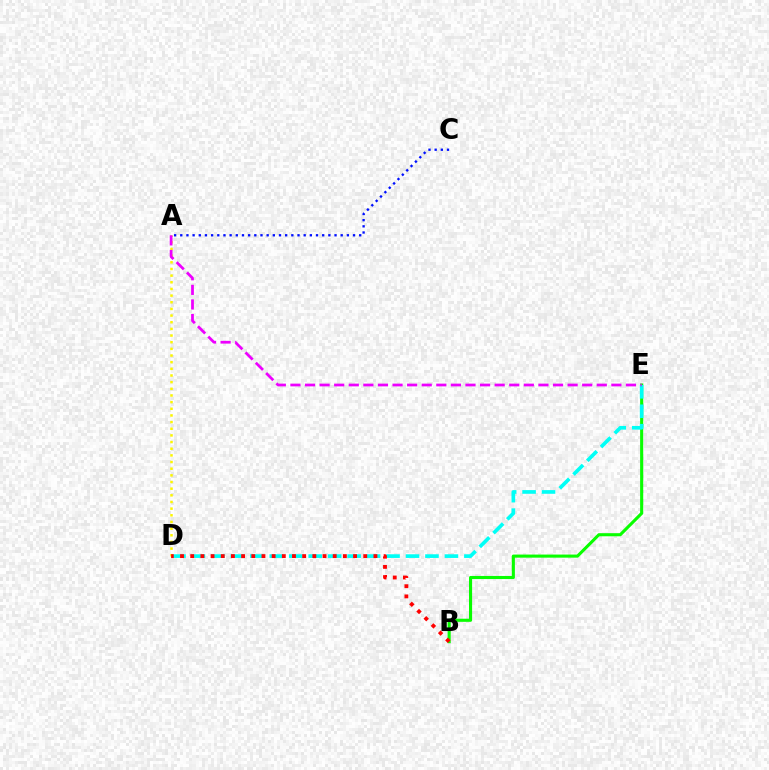{('B', 'E'): [{'color': '#08ff00', 'line_style': 'solid', 'thickness': 2.23}], ('D', 'E'): [{'color': '#00fff6', 'line_style': 'dashed', 'thickness': 2.64}], ('A', 'D'): [{'color': '#fcf500', 'line_style': 'dotted', 'thickness': 1.81}], ('B', 'D'): [{'color': '#ff0000', 'line_style': 'dotted', 'thickness': 2.77}], ('A', 'E'): [{'color': '#ee00ff', 'line_style': 'dashed', 'thickness': 1.98}], ('A', 'C'): [{'color': '#0010ff', 'line_style': 'dotted', 'thickness': 1.68}]}